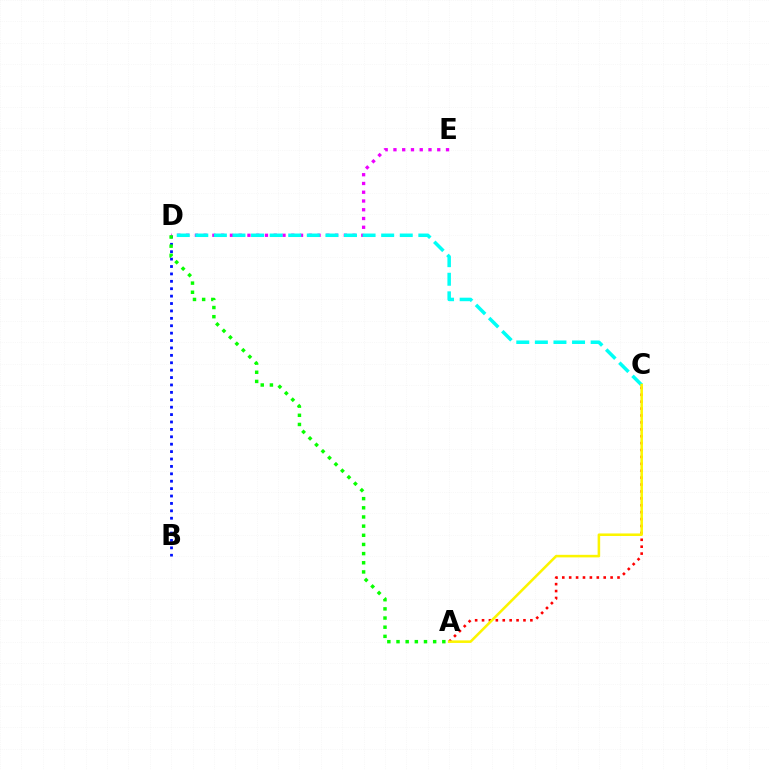{('B', 'D'): [{'color': '#0010ff', 'line_style': 'dotted', 'thickness': 2.01}], ('A', 'C'): [{'color': '#ff0000', 'line_style': 'dotted', 'thickness': 1.88}, {'color': '#fcf500', 'line_style': 'solid', 'thickness': 1.84}], ('D', 'E'): [{'color': '#ee00ff', 'line_style': 'dotted', 'thickness': 2.38}], ('C', 'D'): [{'color': '#00fff6', 'line_style': 'dashed', 'thickness': 2.53}], ('A', 'D'): [{'color': '#08ff00', 'line_style': 'dotted', 'thickness': 2.49}]}